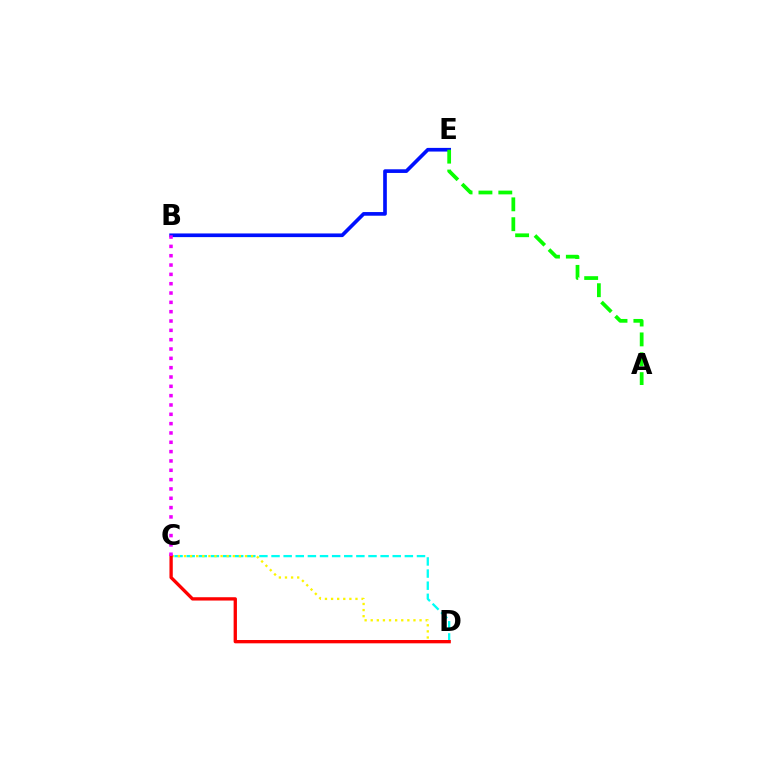{('C', 'D'): [{'color': '#00fff6', 'line_style': 'dashed', 'thickness': 1.65}, {'color': '#fcf500', 'line_style': 'dotted', 'thickness': 1.66}, {'color': '#ff0000', 'line_style': 'solid', 'thickness': 2.39}], ('B', 'E'): [{'color': '#0010ff', 'line_style': 'solid', 'thickness': 2.64}], ('A', 'E'): [{'color': '#08ff00', 'line_style': 'dashed', 'thickness': 2.7}], ('B', 'C'): [{'color': '#ee00ff', 'line_style': 'dotted', 'thickness': 2.53}]}